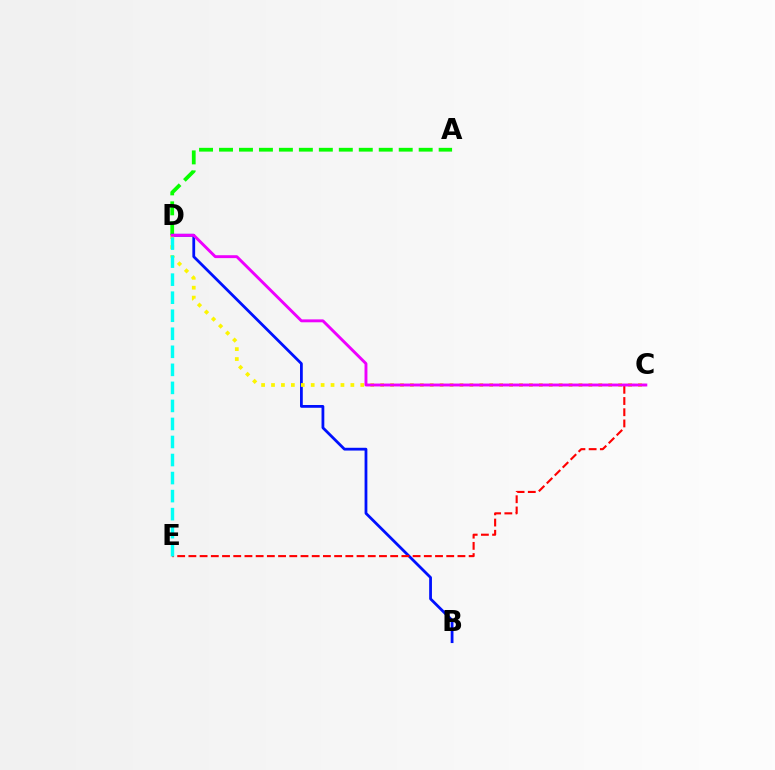{('A', 'D'): [{'color': '#08ff00', 'line_style': 'dashed', 'thickness': 2.71}], ('B', 'D'): [{'color': '#0010ff', 'line_style': 'solid', 'thickness': 2.0}], ('C', 'D'): [{'color': '#fcf500', 'line_style': 'dotted', 'thickness': 2.69}, {'color': '#ee00ff', 'line_style': 'solid', 'thickness': 2.09}], ('C', 'E'): [{'color': '#ff0000', 'line_style': 'dashed', 'thickness': 1.52}], ('D', 'E'): [{'color': '#00fff6', 'line_style': 'dashed', 'thickness': 2.45}]}